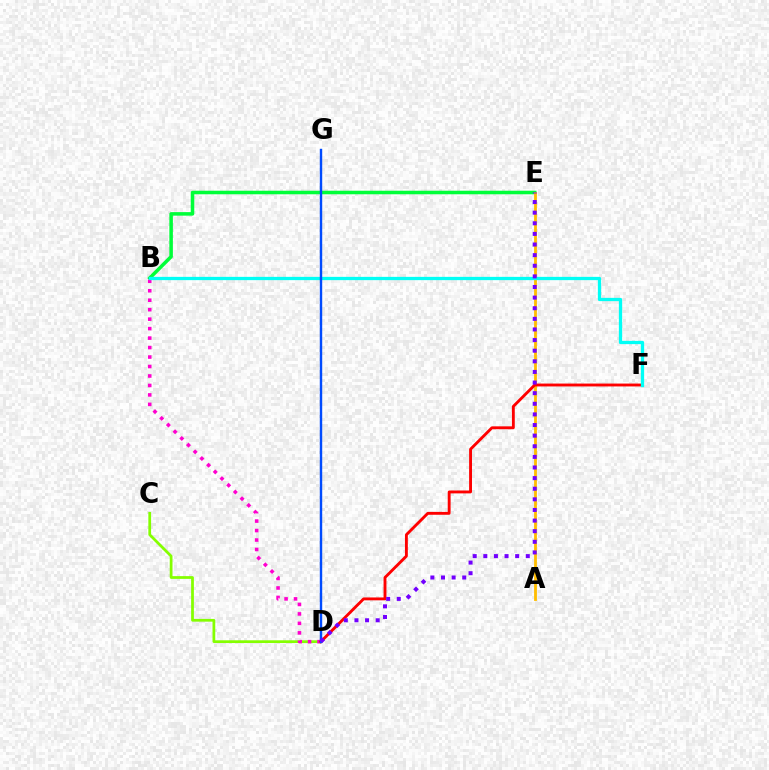{('B', 'E'): [{'color': '#00ff39', 'line_style': 'solid', 'thickness': 2.55}], ('A', 'E'): [{'color': '#ffbd00', 'line_style': 'solid', 'thickness': 2.03}], ('C', 'D'): [{'color': '#84ff00', 'line_style': 'solid', 'thickness': 1.98}], ('B', 'D'): [{'color': '#ff00cf', 'line_style': 'dotted', 'thickness': 2.57}], ('D', 'F'): [{'color': '#ff0000', 'line_style': 'solid', 'thickness': 2.07}], ('B', 'F'): [{'color': '#00fff6', 'line_style': 'solid', 'thickness': 2.36}], ('D', 'G'): [{'color': '#004bff', 'line_style': 'solid', 'thickness': 1.74}], ('D', 'E'): [{'color': '#7200ff', 'line_style': 'dotted', 'thickness': 2.88}]}